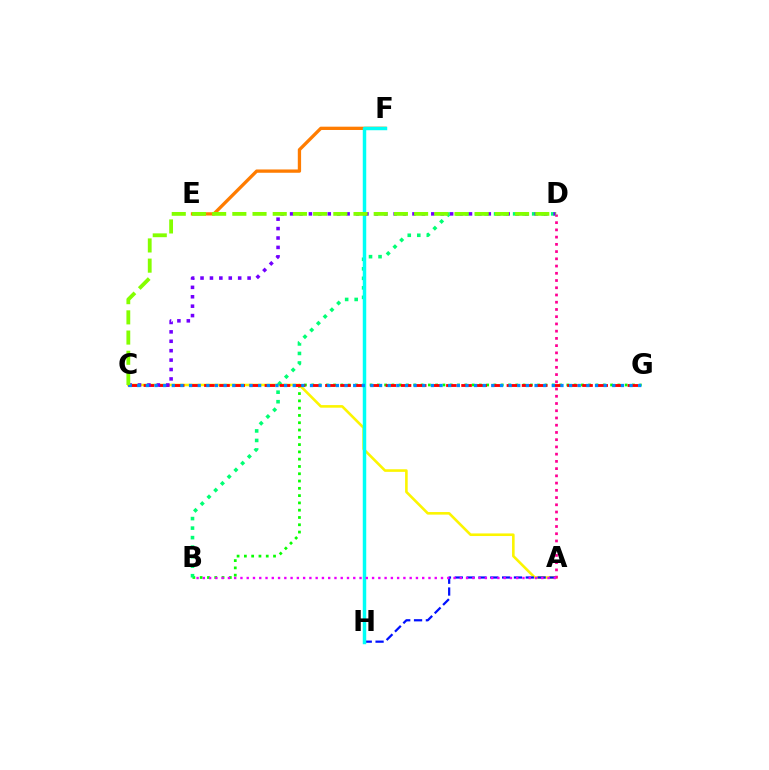{('E', 'F'): [{'color': '#ff7c00', 'line_style': 'solid', 'thickness': 2.38}], ('B', 'G'): [{'color': '#08ff00', 'line_style': 'dotted', 'thickness': 1.98}], ('A', 'C'): [{'color': '#fcf500', 'line_style': 'solid', 'thickness': 1.87}], ('B', 'D'): [{'color': '#00ff74', 'line_style': 'dotted', 'thickness': 2.59}], ('A', 'H'): [{'color': '#0010ff', 'line_style': 'dashed', 'thickness': 1.61}], ('C', 'G'): [{'color': '#ff0000', 'line_style': 'dashed', 'thickness': 2.05}, {'color': '#008cff', 'line_style': 'dotted', 'thickness': 2.35}], ('F', 'H'): [{'color': '#00fff6', 'line_style': 'solid', 'thickness': 2.49}], ('A', 'D'): [{'color': '#ff0094', 'line_style': 'dotted', 'thickness': 1.97}], ('C', 'D'): [{'color': '#7200ff', 'line_style': 'dotted', 'thickness': 2.56}, {'color': '#84ff00', 'line_style': 'dashed', 'thickness': 2.74}], ('A', 'B'): [{'color': '#ee00ff', 'line_style': 'dotted', 'thickness': 1.7}]}